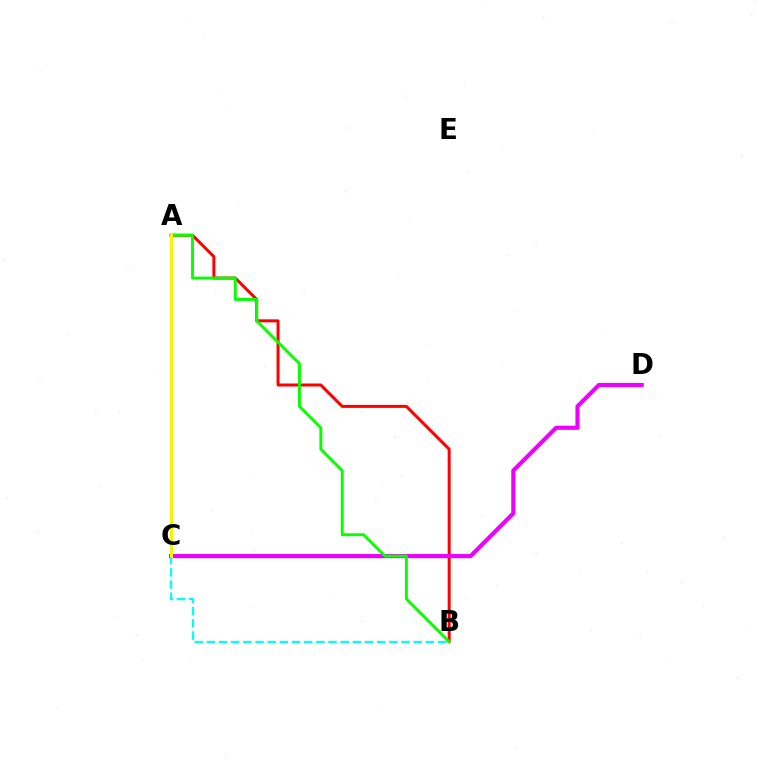{('B', 'C'): [{'color': '#00fff6', 'line_style': 'dashed', 'thickness': 1.65}], ('A', 'B'): [{'color': '#ff0000', 'line_style': 'solid', 'thickness': 2.16}, {'color': '#08ff00', 'line_style': 'solid', 'thickness': 2.09}], ('C', 'D'): [{'color': '#ee00ff', 'line_style': 'solid', 'thickness': 2.98}], ('A', 'C'): [{'color': '#0010ff', 'line_style': 'solid', 'thickness': 2.02}, {'color': '#fcf500', 'line_style': 'solid', 'thickness': 2.12}]}